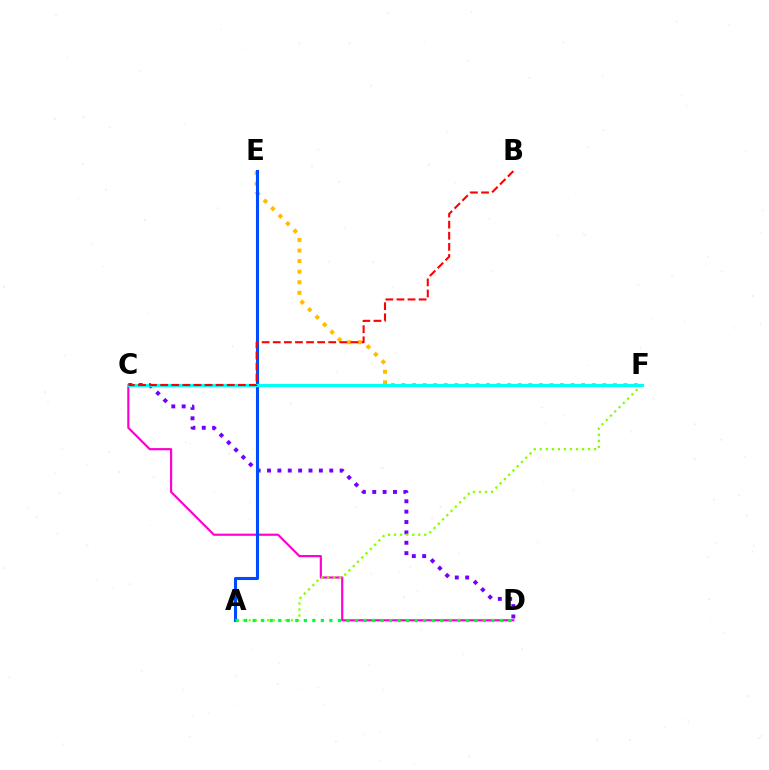{('C', 'D'): [{'color': '#7200ff', 'line_style': 'dotted', 'thickness': 2.82}, {'color': '#ff00cf', 'line_style': 'solid', 'thickness': 1.56}], ('E', 'F'): [{'color': '#ffbd00', 'line_style': 'dotted', 'thickness': 2.87}], ('A', 'E'): [{'color': '#004bff', 'line_style': 'solid', 'thickness': 2.22}], ('A', 'F'): [{'color': '#84ff00', 'line_style': 'dotted', 'thickness': 1.64}], ('A', 'D'): [{'color': '#00ff39', 'line_style': 'dotted', 'thickness': 2.32}], ('C', 'F'): [{'color': '#00fff6', 'line_style': 'solid', 'thickness': 2.26}], ('B', 'C'): [{'color': '#ff0000', 'line_style': 'dashed', 'thickness': 1.51}]}